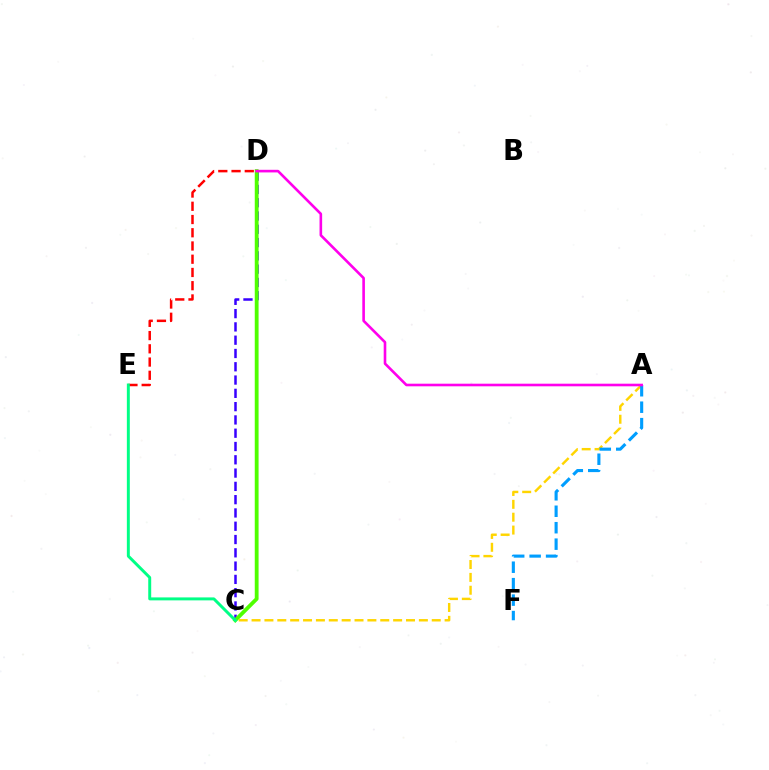{('C', 'D'): [{'color': '#3700ff', 'line_style': 'dashed', 'thickness': 1.81}, {'color': '#4fff00', 'line_style': 'solid', 'thickness': 2.75}], ('D', 'E'): [{'color': '#ff0000', 'line_style': 'dashed', 'thickness': 1.8}], ('A', 'C'): [{'color': '#ffd500', 'line_style': 'dashed', 'thickness': 1.75}], ('A', 'F'): [{'color': '#009eff', 'line_style': 'dashed', 'thickness': 2.24}], ('C', 'E'): [{'color': '#00ff86', 'line_style': 'solid', 'thickness': 2.13}], ('A', 'D'): [{'color': '#ff00ed', 'line_style': 'solid', 'thickness': 1.89}]}